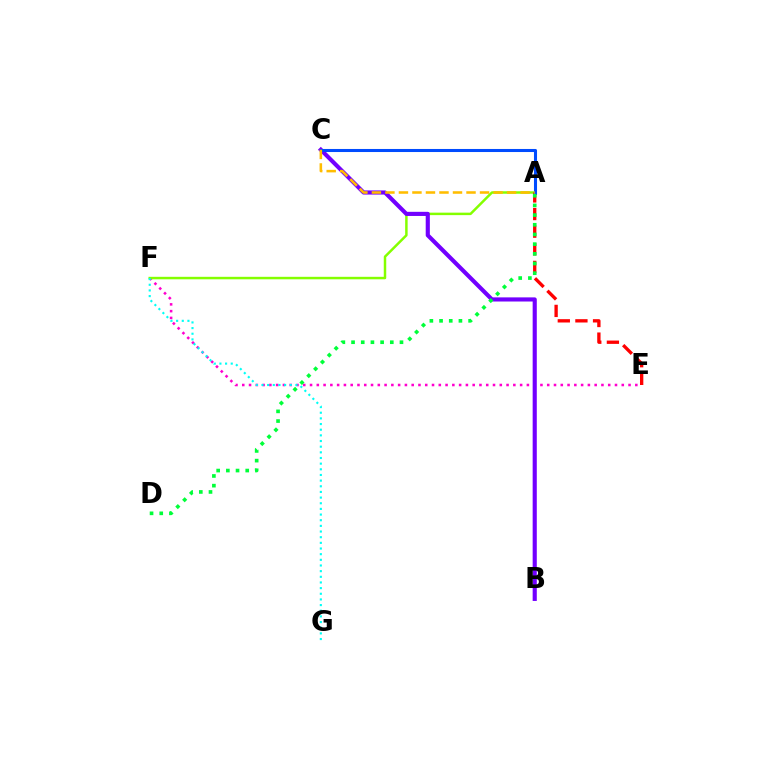{('E', 'F'): [{'color': '#ff00cf', 'line_style': 'dotted', 'thickness': 1.84}], ('A', 'F'): [{'color': '#84ff00', 'line_style': 'solid', 'thickness': 1.79}], ('B', 'C'): [{'color': '#7200ff', 'line_style': 'solid', 'thickness': 2.98}], ('A', 'E'): [{'color': '#ff0000', 'line_style': 'dashed', 'thickness': 2.39}], ('F', 'G'): [{'color': '#00fff6', 'line_style': 'dotted', 'thickness': 1.54}], ('A', 'C'): [{'color': '#004bff', 'line_style': 'solid', 'thickness': 2.2}, {'color': '#ffbd00', 'line_style': 'dashed', 'thickness': 1.84}], ('A', 'D'): [{'color': '#00ff39', 'line_style': 'dotted', 'thickness': 2.63}]}